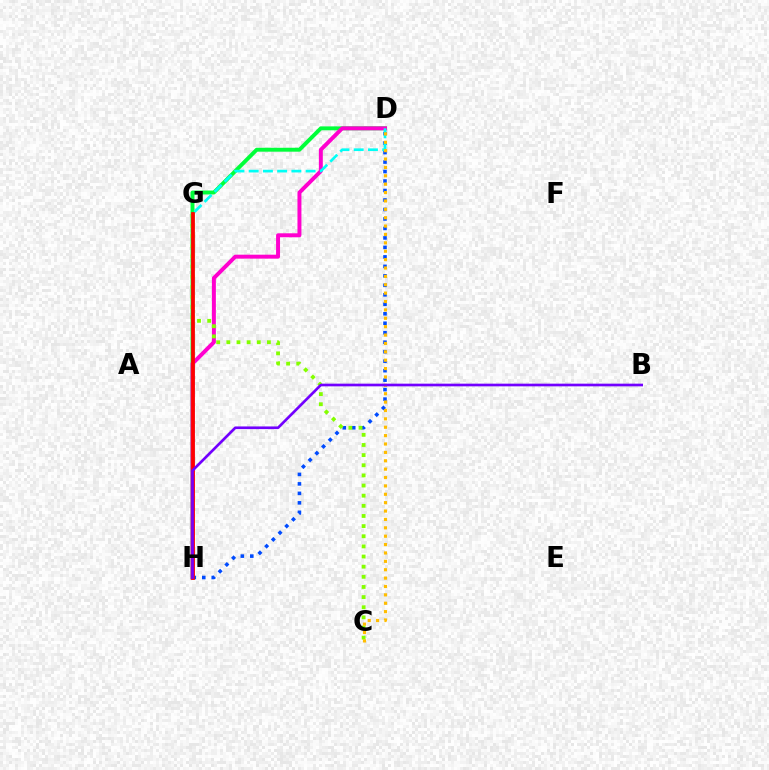{('D', 'H'): [{'color': '#00ff39', 'line_style': 'solid', 'thickness': 2.82}, {'color': '#ff00cf', 'line_style': 'solid', 'thickness': 2.85}, {'color': '#004bff', 'line_style': 'dotted', 'thickness': 2.58}], ('D', 'G'): [{'color': '#00fff6', 'line_style': 'dashed', 'thickness': 1.93}], ('C', 'G'): [{'color': '#84ff00', 'line_style': 'dotted', 'thickness': 2.76}], ('C', 'D'): [{'color': '#ffbd00', 'line_style': 'dotted', 'thickness': 2.28}], ('G', 'H'): [{'color': '#ff0000', 'line_style': 'solid', 'thickness': 2.69}], ('B', 'H'): [{'color': '#7200ff', 'line_style': 'solid', 'thickness': 1.93}]}